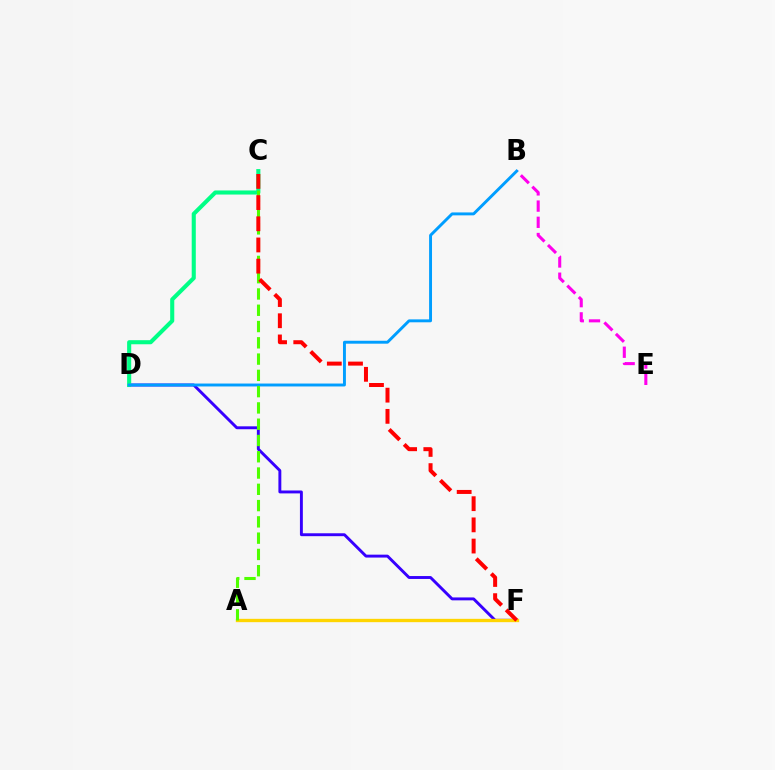{('D', 'F'): [{'color': '#3700ff', 'line_style': 'solid', 'thickness': 2.09}], ('B', 'E'): [{'color': '#ff00ed', 'line_style': 'dashed', 'thickness': 2.2}], ('C', 'D'): [{'color': '#00ff86', 'line_style': 'solid', 'thickness': 2.94}], ('B', 'D'): [{'color': '#009eff', 'line_style': 'solid', 'thickness': 2.1}], ('A', 'F'): [{'color': '#ffd500', 'line_style': 'solid', 'thickness': 2.4}], ('A', 'C'): [{'color': '#4fff00', 'line_style': 'dashed', 'thickness': 2.21}], ('C', 'F'): [{'color': '#ff0000', 'line_style': 'dashed', 'thickness': 2.88}]}